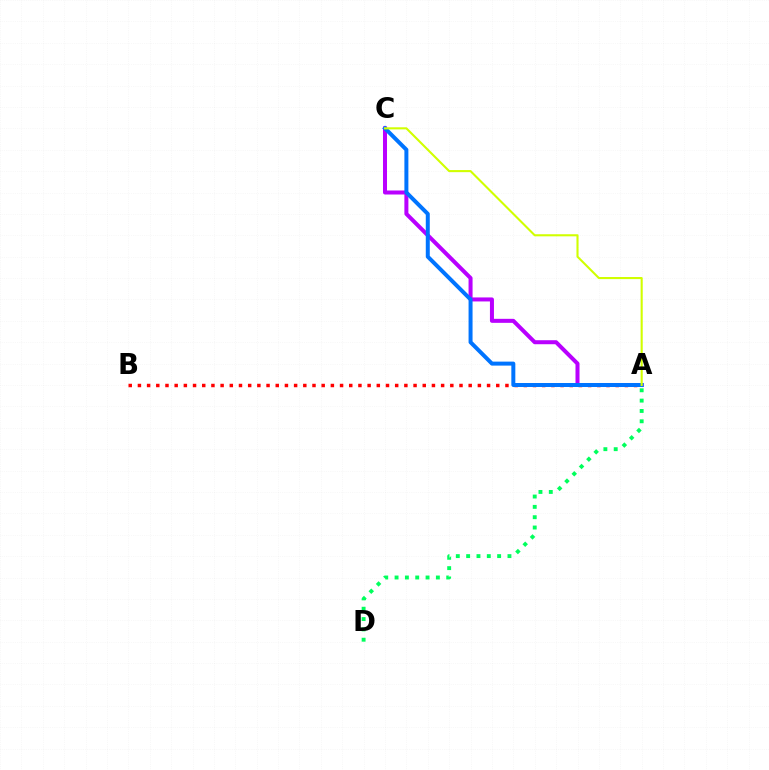{('A', 'D'): [{'color': '#00ff5c', 'line_style': 'dotted', 'thickness': 2.81}], ('A', 'C'): [{'color': '#b900ff', 'line_style': 'solid', 'thickness': 2.89}, {'color': '#0074ff', 'line_style': 'solid', 'thickness': 2.87}, {'color': '#d1ff00', 'line_style': 'solid', 'thickness': 1.51}], ('A', 'B'): [{'color': '#ff0000', 'line_style': 'dotted', 'thickness': 2.5}]}